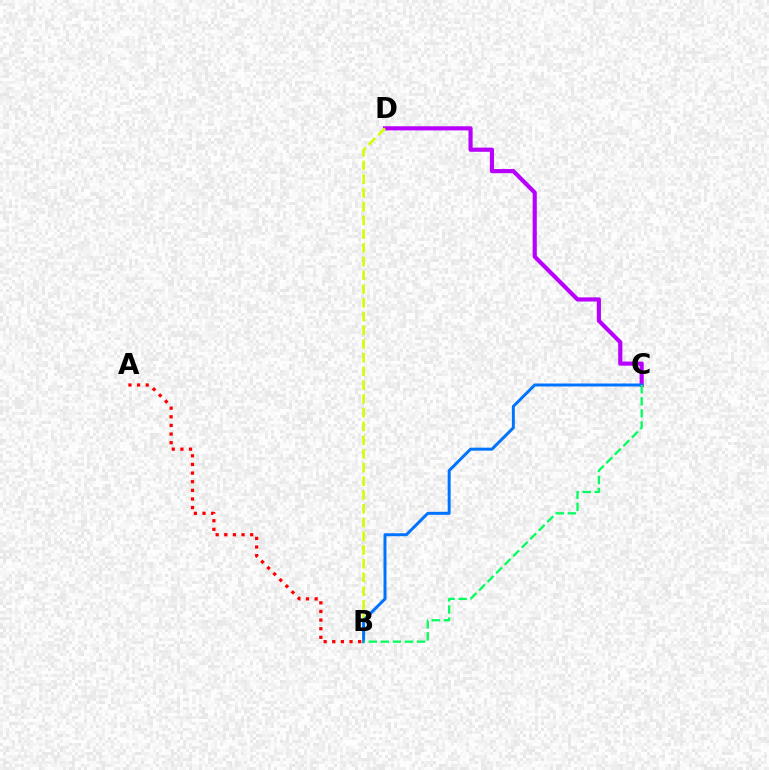{('C', 'D'): [{'color': '#b900ff', 'line_style': 'solid', 'thickness': 2.98}], ('A', 'B'): [{'color': '#ff0000', 'line_style': 'dotted', 'thickness': 2.34}], ('B', 'D'): [{'color': '#d1ff00', 'line_style': 'dashed', 'thickness': 1.87}], ('B', 'C'): [{'color': '#0074ff', 'line_style': 'solid', 'thickness': 2.14}, {'color': '#00ff5c', 'line_style': 'dashed', 'thickness': 1.64}]}